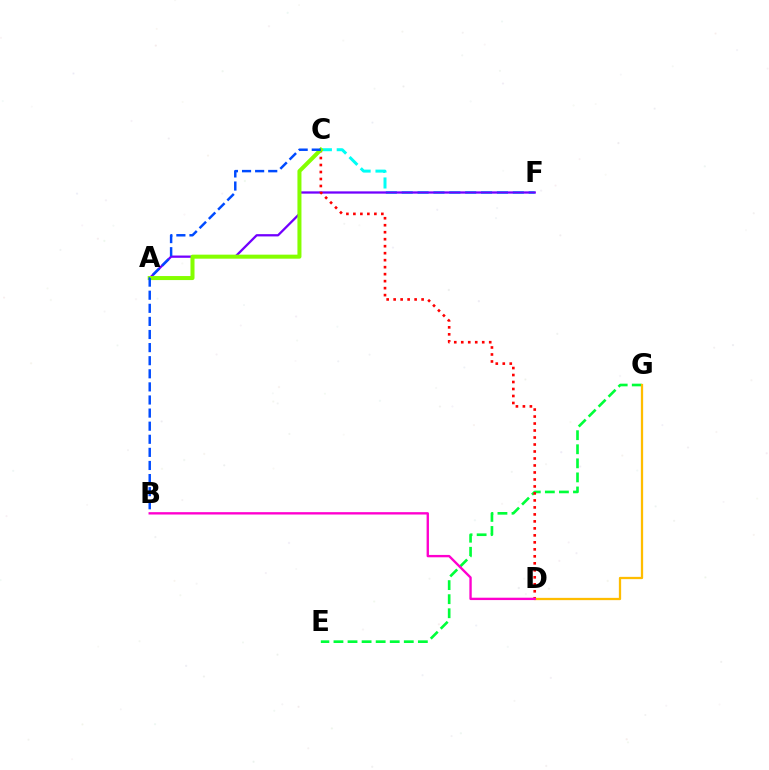{('C', 'F'): [{'color': '#00fff6', 'line_style': 'dashed', 'thickness': 2.16}], ('E', 'G'): [{'color': '#00ff39', 'line_style': 'dashed', 'thickness': 1.91}], ('A', 'F'): [{'color': '#7200ff', 'line_style': 'solid', 'thickness': 1.64}], ('C', 'D'): [{'color': '#ff0000', 'line_style': 'dotted', 'thickness': 1.9}], ('D', 'G'): [{'color': '#ffbd00', 'line_style': 'solid', 'thickness': 1.64}], ('B', 'D'): [{'color': '#ff00cf', 'line_style': 'solid', 'thickness': 1.7}], ('A', 'C'): [{'color': '#84ff00', 'line_style': 'solid', 'thickness': 2.9}], ('B', 'C'): [{'color': '#004bff', 'line_style': 'dashed', 'thickness': 1.78}]}